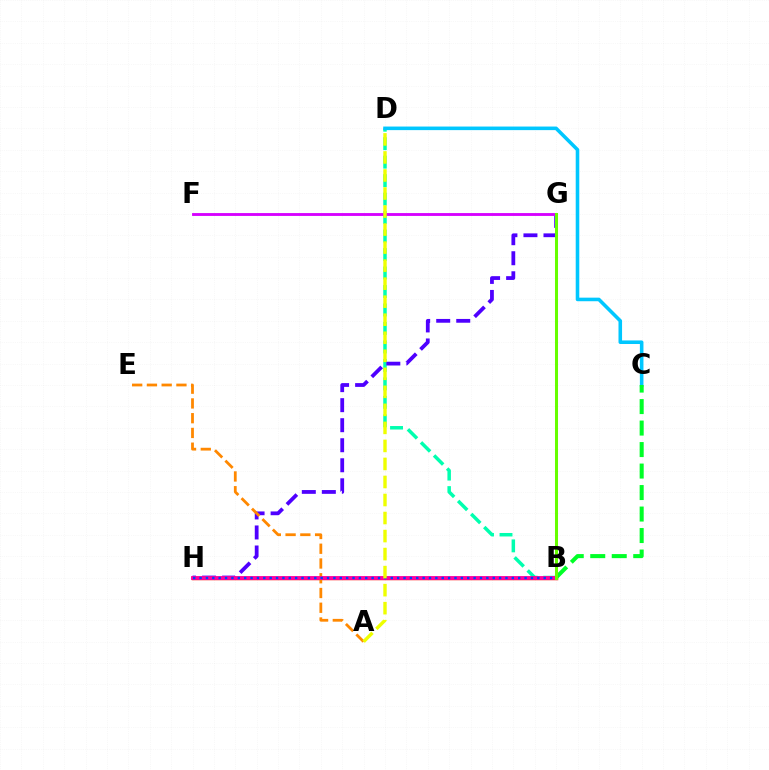{('B', 'D'): [{'color': '#00ffaf', 'line_style': 'dashed', 'thickness': 2.51}], ('B', 'H'): [{'color': '#ff0000', 'line_style': 'solid', 'thickness': 2.5}, {'color': '#ff00a0', 'line_style': 'solid', 'thickness': 2.75}, {'color': '#003fff', 'line_style': 'dotted', 'thickness': 1.73}], ('G', 'H'): [{'color': '#4f00ff', 'line_style': 'dashed', 'thickness': 2.72}], ('F', 'G'): [{'color': '#d600ff', 'line_style': 'solid', 'thickness': 2.05}], ('A', 'E'): [{'color': '#ff8800', 'line_style': 'dashed', 'thickness': 2.0}], ('C', 'D'): [{'color': '#00c7ff', 'line_style': 'solid', 'thickness': 2.57}], ('B', 'C'): [{'color': '#00ff27', 'line_style': 'dashed', 'thickness': 2.92}], ('B', 'G'): [{'color': '#66ff00', 'line_style': 'solid', 'thickness': 2.18}], ('A', 'D'): [{'color': '#eeff00', 'line_style': 'dashed', 'thickness': 2.45}]}